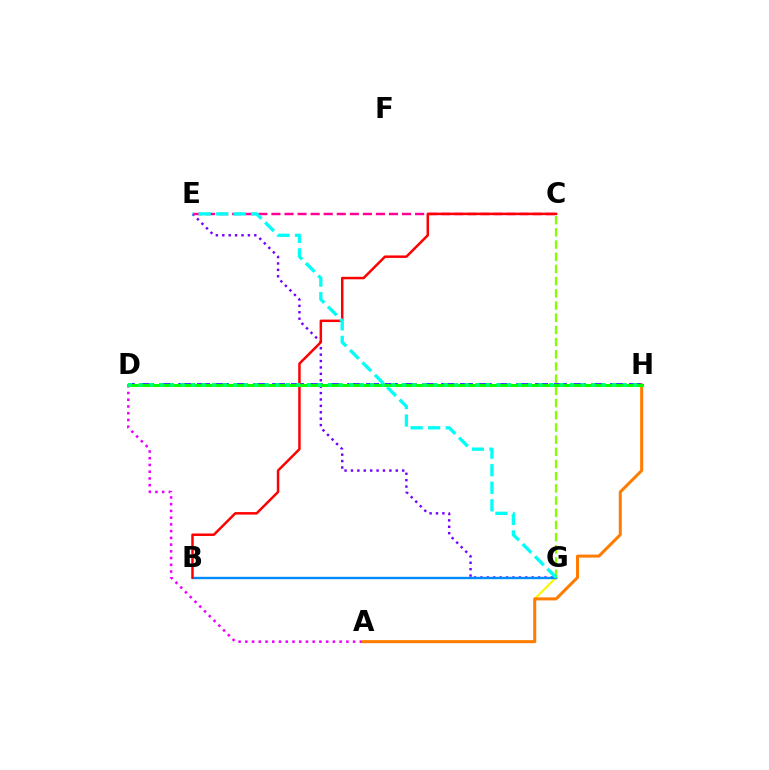{('E', 'G'): [{'color': '#7200ff', 'line_style': 'dotted', 'thickness': 1.74}, {'color': '#00fff6', 'line_style': 'dashed', 'thickness': 2.38}], ('A', 'D'): [{'color': '#ee00ff', 'line_style': 'dotted', 'thickness': 1.83}], ('D', 'H'): [{'color': '#0010ff', 'line_style': 'dashed', 'thickness': 2.55}, {'color': '#08ff00', 'line_style': 'solid', 'thickness': 2.16}, {'color': '#00ff74', 'line_style': 'dotted', 'thickness': 2.86}], ('A', 'G'): [{'color': '#fcf500', 'line_style': 'solid', 'thickness': 1.53}], ('B', 'G'): [{'color': '#008cff', 'line_style': 'solid', 'thickness': 1.71}], ('C', 'G'): [{'color': '#84ff00', 'line_style': 'dashed', 'thickness': 1.66}], ('C', 'E'): [{'color': '#ff0094', 'line_style': 'dashed', 'thickness': 1.77}], ('B', 'C'): [{'color': '#ff0000', 'line_style': 'solid', 'thickness': 1.79}], ('A', 'H'): [{'color': '#ff7c00', 'line_style': 'solid', 'thickness': 2.17}]}